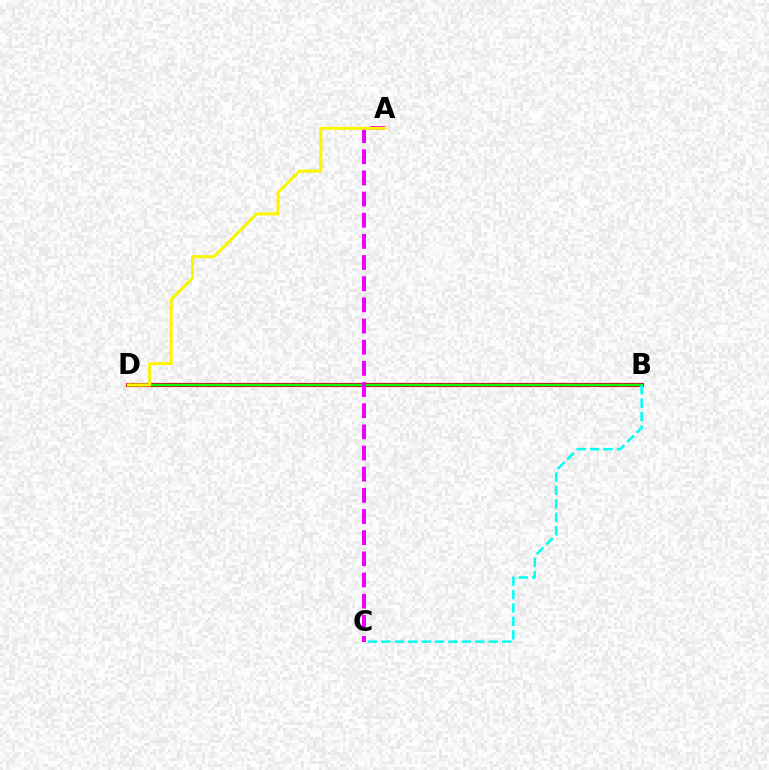{('B', 'D'): [{'color': '#ff0000', 'line_style': 'solid', 'thickness': 2.99}, {'color': '#0010ff', 'line_style': 'solid', 'thickness': 1.69}, {'color': '#08ff00', 'line_style': 'solid', 'thickness': 1.69}], ('A', 'C'): [{'color': '#ee00ff', 'line_style': 'dashed', 'thickness': 2.88}], ('B', 'C'): [{'color': '#00fff6', 'line_style': 'dashed', 'thickness': 1.83}], ('A', 'D'): [{'color': '#fcf500', 'line_style': 'solid', 'thickness': 2.18}]}